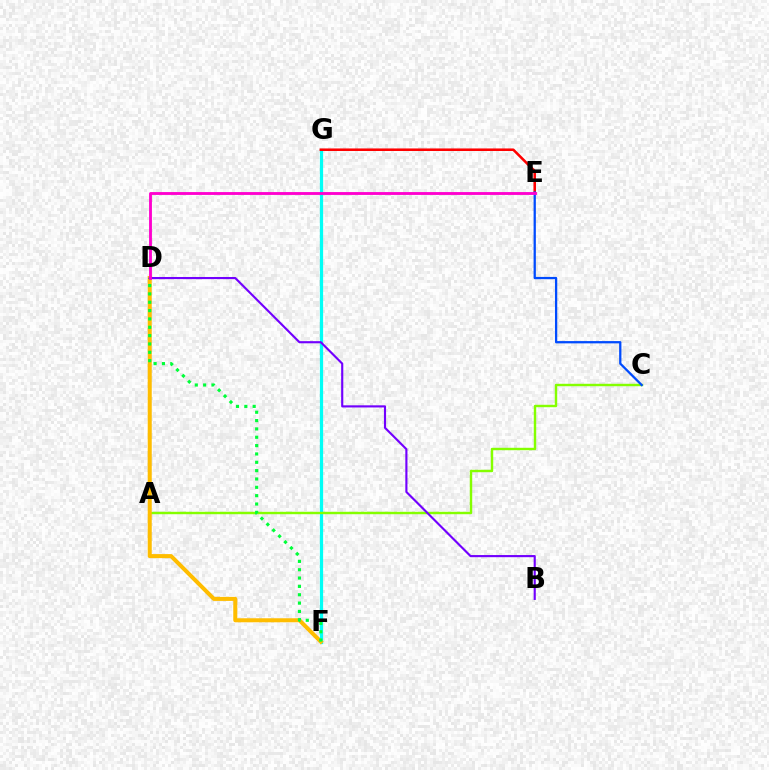{('F', 'G'): [{'color': '#00fff6', 'line_style': 'solid', 'thickness': 2.33}], ('A', 'C'): [{'color': '#84ff00', 'line_style': 'solid', 'thickness': 1.75}], ('D', 'F'): [{'color': '#ffbd00', 'line_style': 'solid', 'thickness': 2.9}, {'color': '#00ff39', 'line_style': 'dotted', 'thickness': 2.27}], ('B', 'D'): [{'color': '#7200ff', 'line_style': 'solid', 'thickness': 1.54}], ('E', 'G'): [{'color': '#ff0000', 'line_style': 'solid', 'thickness': 1.84}], ('C', 'E'): [{'color': '#004bff', 'line_style': 'solid', 'thickness': 1.64}], ('D', 'E'): [{'color': '#ff00cf', 'line_style': 'solid', 'thickness': 2.05}]}